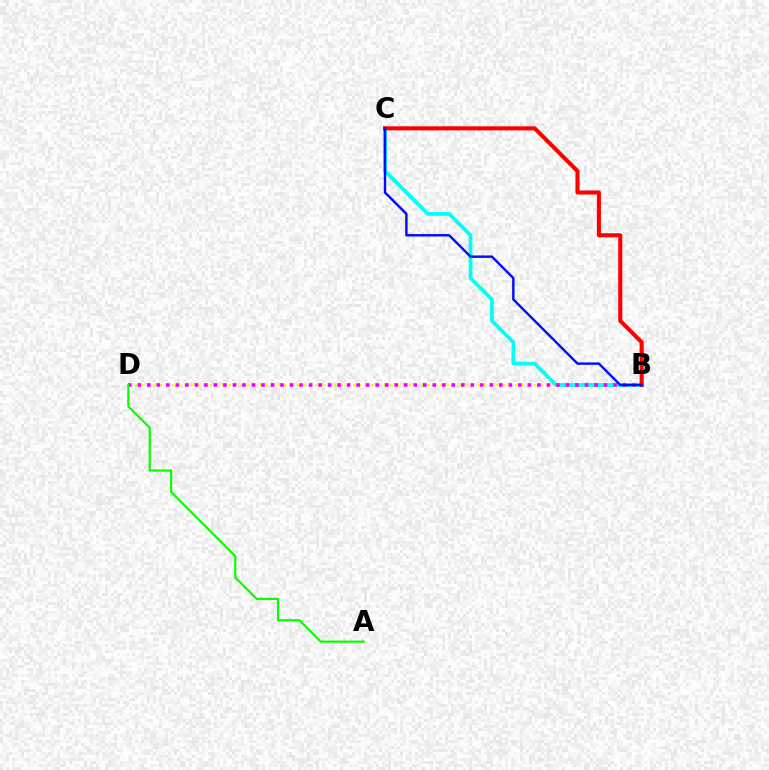{('B', 'D'): [{'color': '#fcf500', 'line_style': 'dotted', 'thickness': 1.69}, {'color': '#ee00ff', 'line_style': 'dotted', 'thickness': 2.59}], ('B', 'C'): [{'color': '#00fff6', 'line_style': 'solid', 'thickness': 2.7}, {'color': '#ff0000', 'line_style': 'solid', 'thickness': 2.94}, {'color': '#0010ff', 'line_style': 'solid', 'thickness': 1.75}], ('A', 'D'): [{'color': '#08ff00', 'line_style': 'solid', 'thickness': 1.59}]}